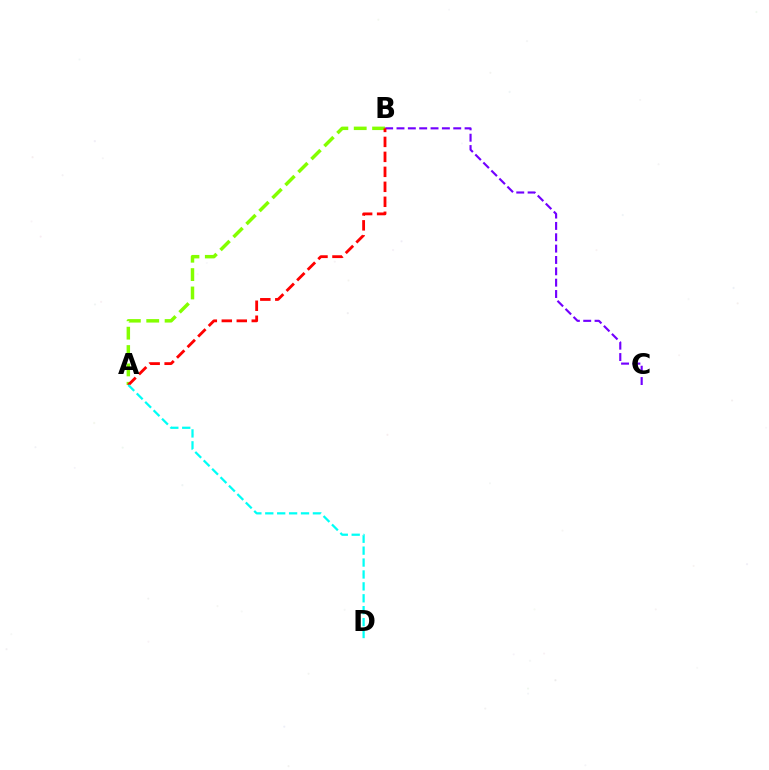{('B', 'C'): [{'color': '#7200ff', 'line_style': 'dashed', 'thickness': 1.54}], ('A', 'B'): [{'color': '#84ff00', 'line_style': 'dashed', 'thickness': 2.5}, {'color': '#ff0000', 'line_style': 'dashed', 'thickness': 2.03}], ('A', 'D'): [{'color': '#00fff6', 'line_style': 'dashed', 'thickness': 1.62}]}